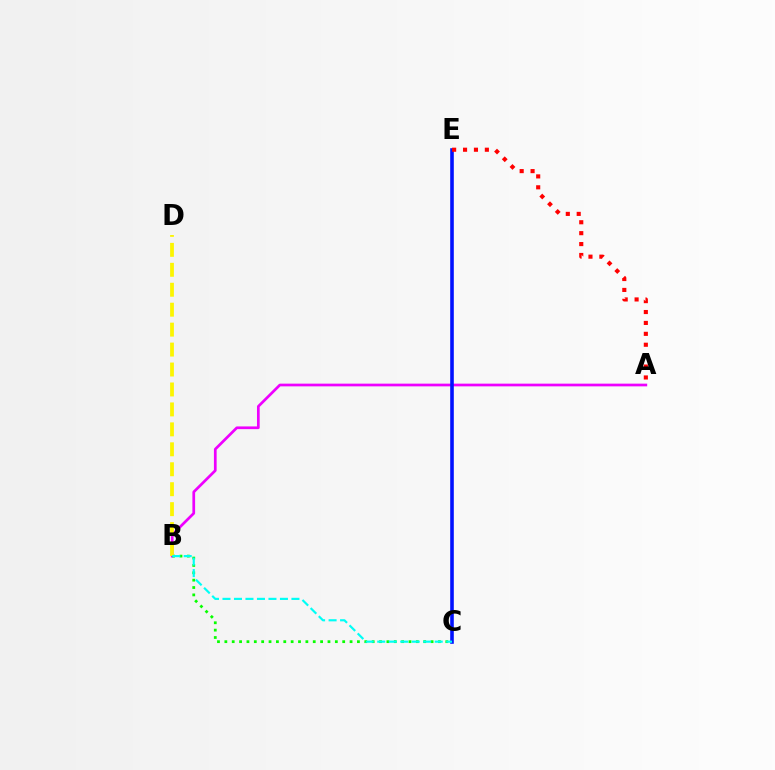{('A', 'B'): [{'color': '#ee00ff', 'line_style': 'solid', 'thickness': 1.95}], ('C', 'E'): [{'color': '#0010ff', 'line_style': 'solid', 'thickness': 2.59}], ('A', 'E'): [{'color': '#ff0000', 'line_style': 'dotted', 'thickness': 2.96}], ('B', 'C'): [{'color': '#08ff00', 'line_style': 'dotted', 'thickness': 2.0}, {'color': '#00fff6', 'line_style': 'dashed', 'thickness': 1.56}], ('B', 'D'): [{'color': '#fcf500', 'line_style': 'dashed', 'thickness': 2.71}]}